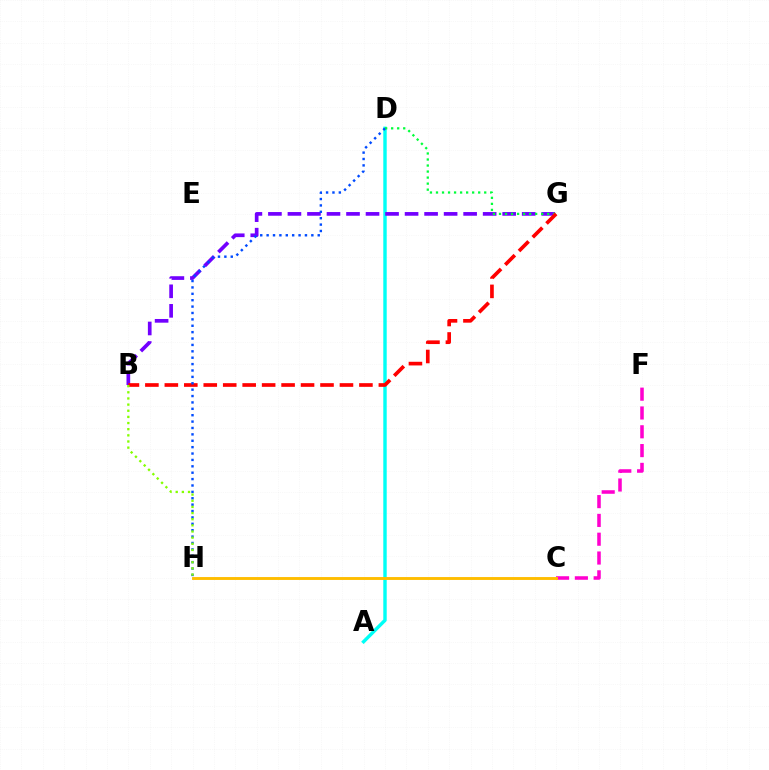{('C', 'F'): [{'color': '#ff00cf', 'line_style': 'dashed', 'thickness': 2.55}], ('A', 'D'): [{'color': '#00fff6', 'line_style': 'solid', 'thickness': 2.46}], ('B', 'G'): [{'color': '#7200ff', 'line_style': 'dashed', 'thickness': 2.65}, {'color': '#ff0000', 'line_style': 'dashed', 'thickness': 2.64}], ('D', 'G'): [{'color': '#00ff39', 'line_style': 'dotted', 'thickness': 1.64}], ('C', 'H'): [{'color': '#ffbd00', 'line_style': 'solid', 'thickness': 2.08}], ('D', 'H'): [{'color': '#004bff', 'line_style': 'dotted', 'thickness': 1.74}], ('B', 'H'): [{'color': '#84ff00', 'line_style': 'dotted', 'thickness': 1.67}]}